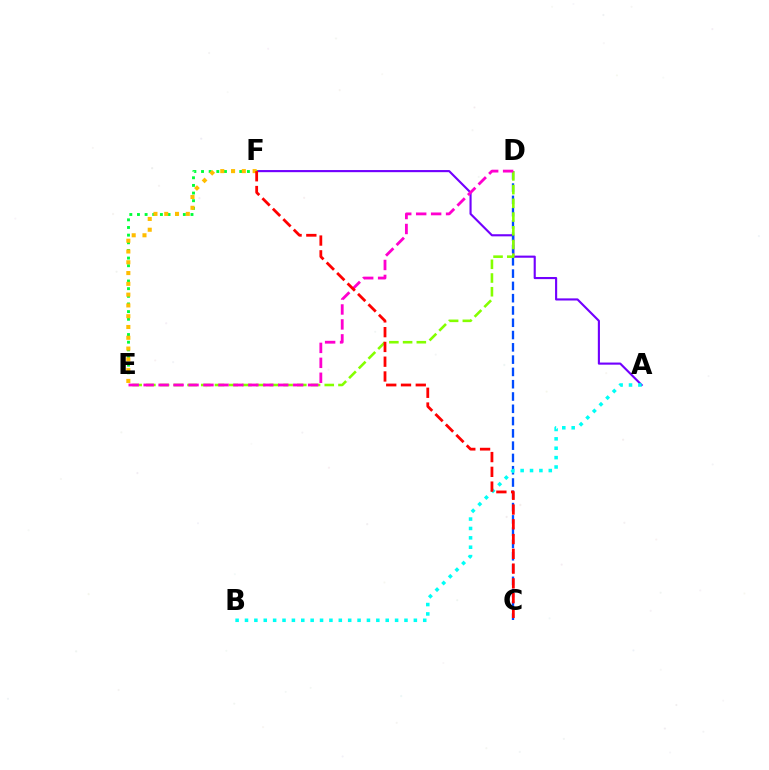{('A', 'F'): [{'color': '#7200ff', 'line_style': 'solid', 'thickness': 1.53}], ('E', 'F'): [{'color': '#00ff39', 'line_style': 'dotted', 'thickness': 2.08}, {'color': '#ffbd00', 'line_style': 'dotted', 'thickness': 2.93}], ('C', 'D'): [{'color': '#004bff', 'line_style': 'dashed', 'thickness': 1.67}], ('A', 'B'): [{'color': '#00fff6', 'line_style': 'dotted', 'thickness': 2.55}], ('D', 'E'): [{'color': '#84ff00', 'line_style': 'dashed', 'thickness': 1.86}, {'color': '#ff00cf', 'line_style': 'dashed', 'thickness': 2.03}], ('C', 'F'): [{'color': '#ff0000', 'line_style': 'dashed', 'thickness': 2.01}]}